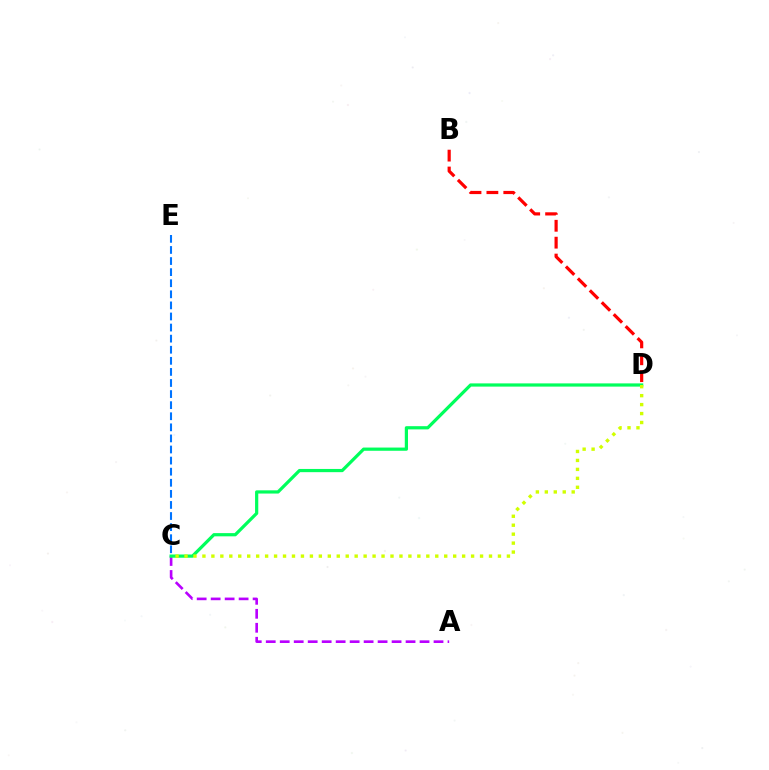{('A', 'C'): [{'color': '#b900ff', 'line_style': 'dashed', 'thickness': 1.9}], ('C', 'D'): [{'color': '#00ff5c', 'line_style': 'solid', 'thickness': 2.32}, {'color': '#d1ff00', 'line_style': 'dotted', 'thickness': 2.43}], ('C', 'E'): [{'color': '#0074ff', 'line_style': 'dashed', 'thickness': 1.51}], ('B', 'D'): [{'color': '#ff0000', 'line_style': 'dashed', 'thickness': 2.29}]}